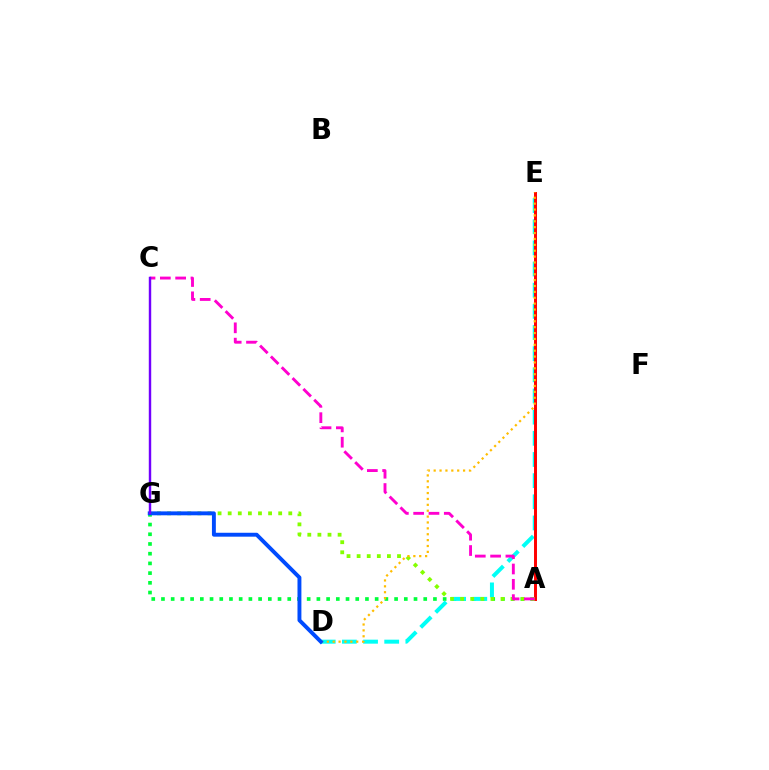{('A', 'G'): [{'color': '#00ff39', 'line_style': 'dotted', 'thickness': 2.64}, {'color': '#84ff00', 'line_style': 'dotted', 'thickness': 2.74}], ('D', 'E'): [{'color': '#00fff6', 'line_style': 'dashed', 'thickness': 2.87}, {'color': '#ffbd00', 'line_style': 'dotted', 'thickness': 1.6}], ('A', 'E'): [{'color': '#ff0000', 'line_style': 'solid', 'thickness': 2.13}], ('D', 'G'): [{'color': '#004bff', 'line_style': 'solid', 'thickness': 2.82}], ('A', 'C'): [{'color': '#ff00cf', 'line_style': 'dashed', 'thickness': 2.08}], ('C', 'G'): [{'color': '#7200ff', 'line_style': 'solid', 'thickness': 1.75}]}